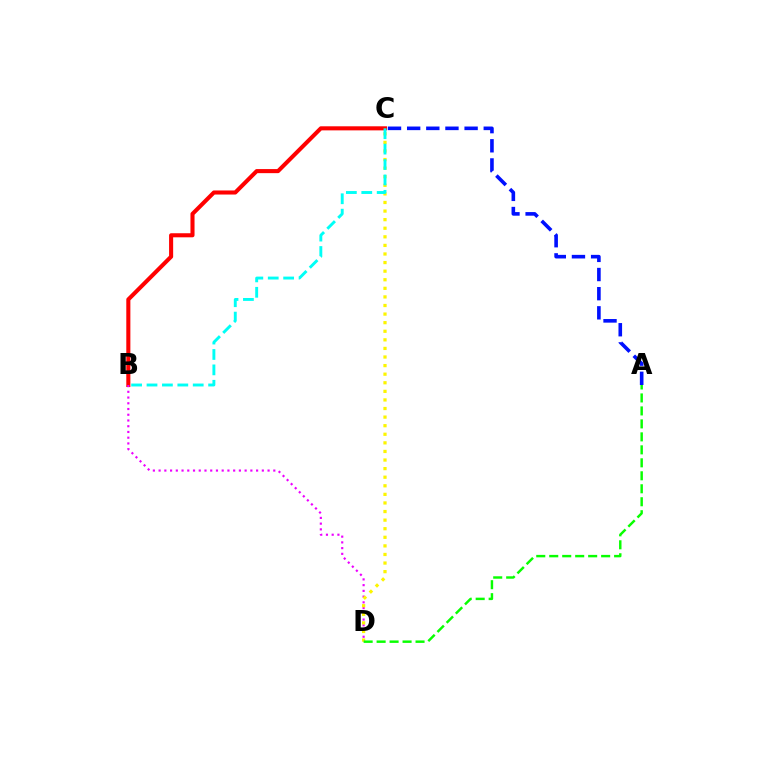{('B', 'C'): [{'color': '#ff0000', 'line_style': 'solid', 'thickness': 2.93}, {'color': '#00fff6', 'line_style': 'dashed', 'thickness': 2.09}], ('B', 'D'): [{'color': '#ee00ff', 'line_style': 'dotted', 'thickness': 1.56}], ('C', 'D'): [{'color': '#fcf500', 'line_style': 'dotted', 'thickness': 2.33}], ('A', 'C'): [{'color': '#0010ff', 'line_style': 'dashed', 'thickness': 2.6}], ('A', 'D'): [{'color': '#08ff00', 'line_style': 'dashed', 'thickness': 1.76}]}